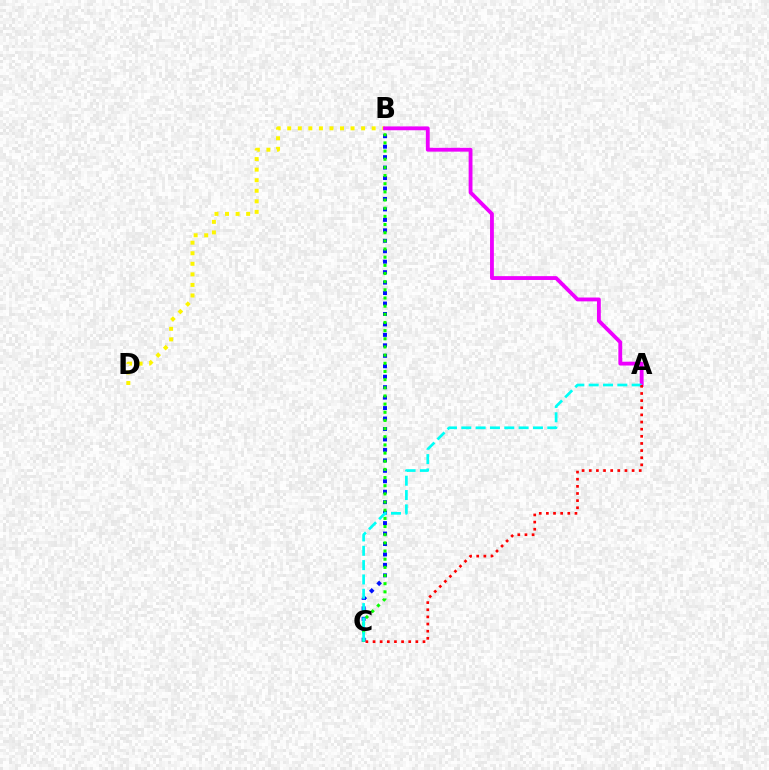{('B', 'D'): [{'color': '#fcf500', 'line_style': 'dotted', 'thickness': 2.87}], ('B', 'C'): [{'color': '#0010ff', 'line_style': 'dotted', 'thickness': 2.84}, {'color': '#08ff00', 'line_style': 'dotted', 'thickness': 2.22}], ('A', 'B'): [{'color': '#ee00ff', 'line_style': 'solid', 'thickness': 2.76}], ('A', 'C'): [{'color': '#00fff6', 'line_style': 'dashed', 'thickness': 1.95}, {'color': '#ff0000', 'line_style': 'dotted', 'thickness': 1.94}]}